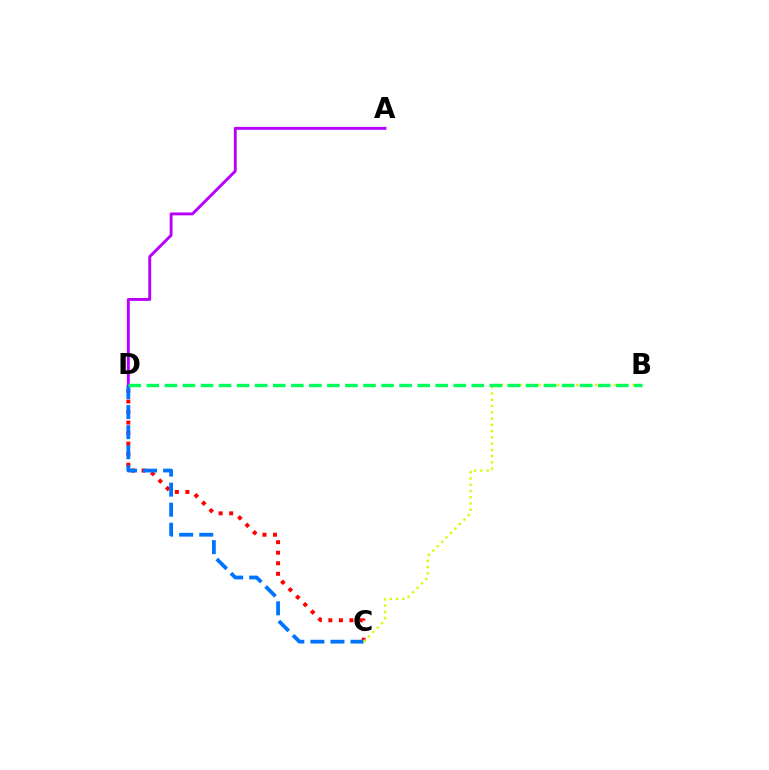{('C', 'D'): [{'color': '#ff0000', 'line_style': 'dotted', 'thickness': 2.86}, {'color': '#0074ff', 'line_style': 'dashed', 'thickness': 2.72}], ('A', 'D'): [{'color': '#b900ff', 'line_style': 'solid', 'thickness': 2.09}], ('B', 'C'): [{'color': '#d1ff00', 'line_style': 'dotted', 'thickness': 1.7}], ('B', 'D'): [{'color': '#00ff5c', 'line_style': 'dashed', 'thickness': 2.45}]}